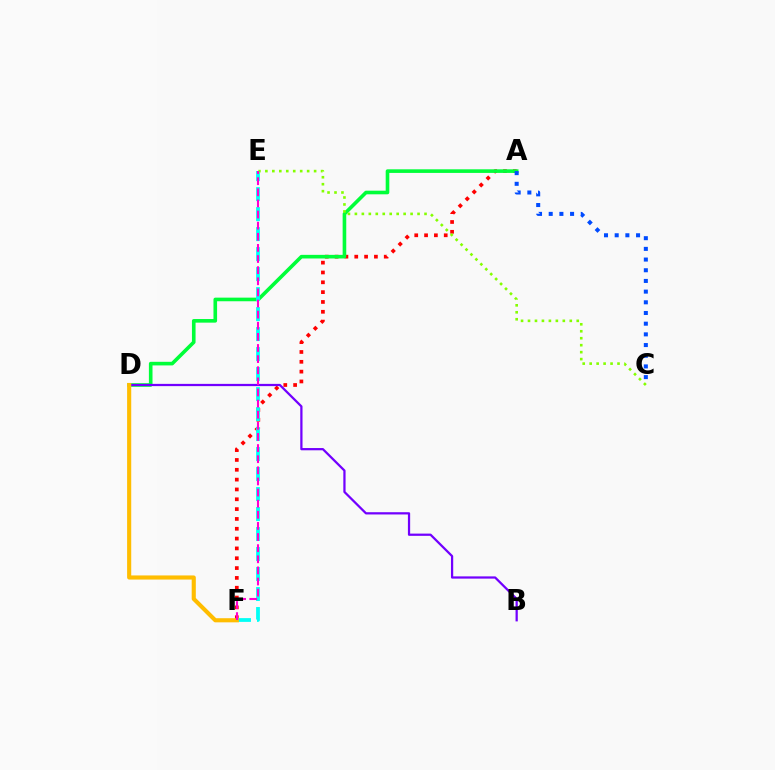{('A', 'F'): [{'color': '#ff0000', 'line_style': 'dotted', 'thickness': 2.67}], ('A', 'D'): [{'color': '#00ff39', 'line_style': 'solid', 'thickness': 2.6}], ('E', 'F'): [{'color': '#00fff6', 'line_style': 'dashed', 'thickness': 2.72}, {'color': '#ff00cf', 'line_style': 'dashed', 'thickness': 1.51}], ('B', 'D'): [{'color': '#7200ff', 'line_style': 'solid', 'thickness': 1.62}], ('C', 'E'): [{'color': '#84ff00', 'line_style': 'dotted', 'thickness': 1.89}], ('A', 'C'): [{'color': '#004bff', 'line_style': 'dotted', 'thickness': 2.9}], ('D', 'F'): [{'color': '#ffbd00', 'line_style': 'solid', 'thickness': 2.96}]}